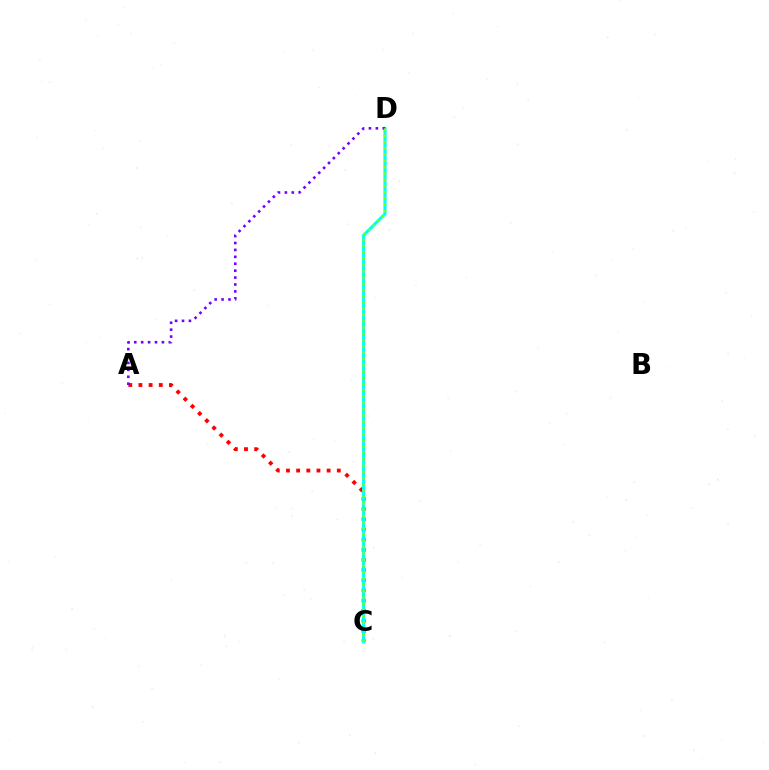{('A', 'C'): [{'color': '#ff0000', 'line_style': 'dotted', 'thickness': 2.76}], ('C', 'D'): [{'color': '#00fff6', 'line_style': 'solid', 'thickness': 2.25}, {'color': '#84ff00', 'line_style': 'dotted', 'thickness': 1.7}], ('A', 'D'): [{'color': '#7200ff', 'line_style': 'dotted', 'thickness': 1.88}]}